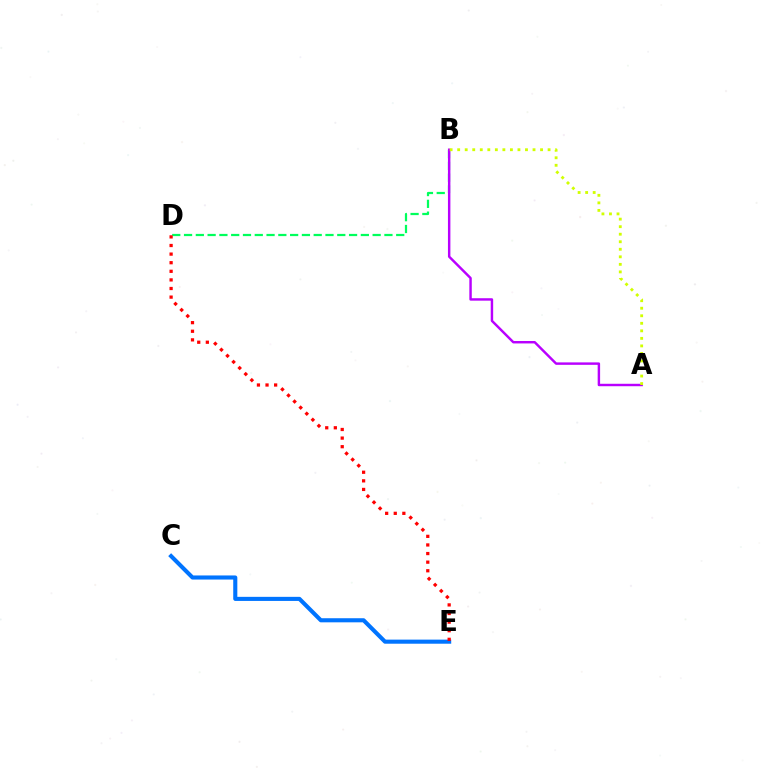{('B', 'D'): [{'color': '#00ff5c', 'line_style': 'dashed', 'thickness': 1.6}], ('C', 'E'): [{'color': '#0074ff', 'line_style': 'solid', 'thickness': 2.95}], ('D', 'E'): [{'color': '#ff0000', 'line_style': 'dotted', 'thickness': 2.34}], ('A', 'B'): [{'color': '#b900ff', 'line_style': 'solid', 'thickness': 1.76}, {'color': '#d1ff00', 'line_style': 'dotted', 'thickness': 2.05}]}